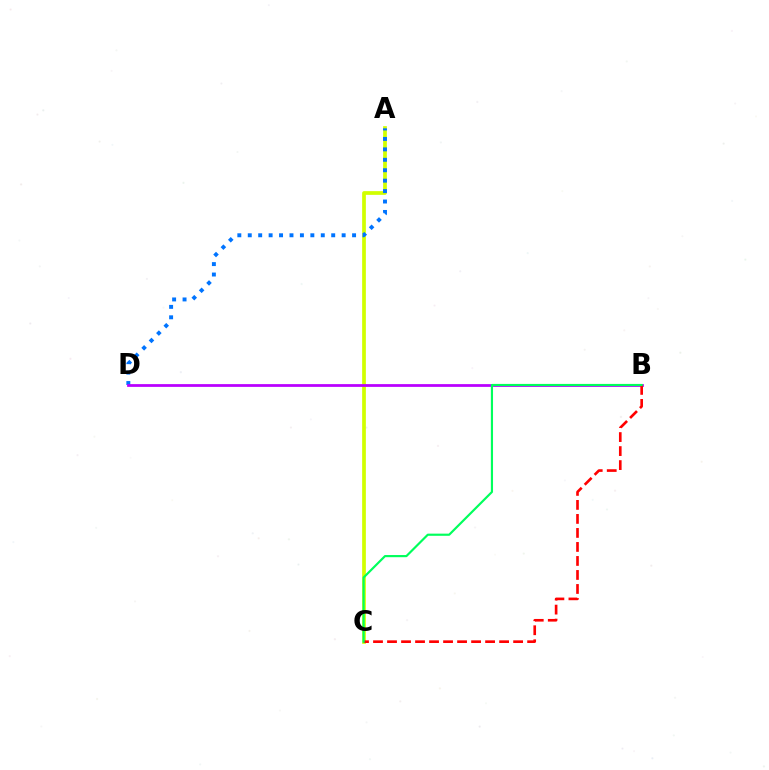{('A', 'C'): [{'color': '#d1ff00', 'line_style': 'solid', 'thickness': 2.67}], ('A', 'D'): [{'color': '#0074ff', 'line_style': 'dotted', 'thickness': 2.83}], ('B', 'D'): [{'color': '#b900ff', 'line_style': 'solid', 'thickness': 1.99}], ('B', 'C'): [{'color': '#ff0000', 'line_style': 'dashed', 'thickness': 1.9}, {'color': '#00ff5c', 'line_style': 'solid', 'thickness': 1.56}]}